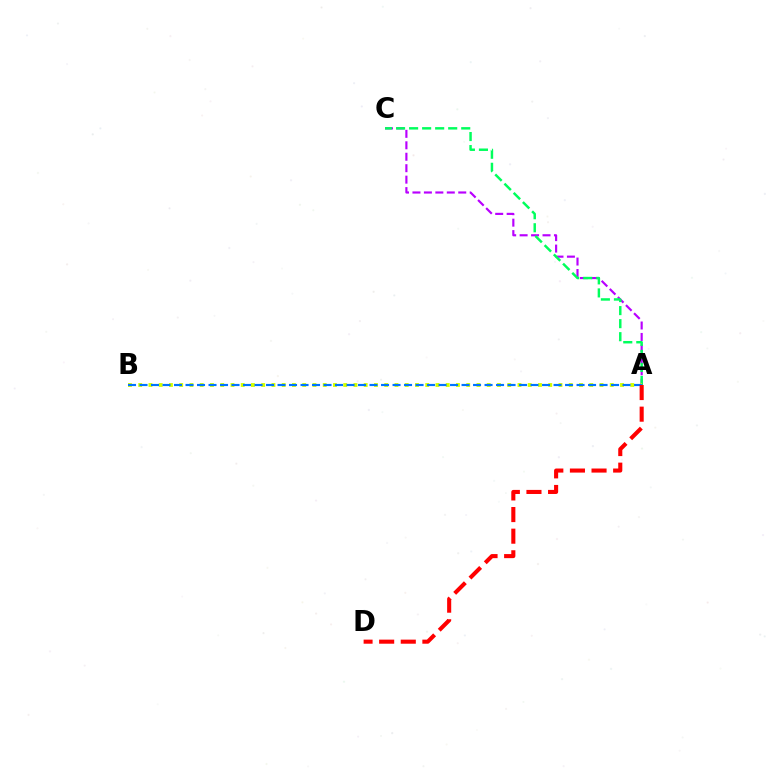{('A', 'C'): [{'color': '#b900ff', 'line_style': 'dashed', 'thickness': 1.56}, {'color': '#00ff5c', 'line_style': 'dashed', 'thickness': 1.77}], ('A', 'B'): [{'color': '#d1ff00', 'line_style': 'dotted', 'thickness': 2.79}, {'color': '#0074ff', 'line_style': 'dashed', 'thickness': 1.56}], ('A', 'D'): [{'color': '#ff0000', 'line_style': 'dashed', 'thickness': 2.94}]}